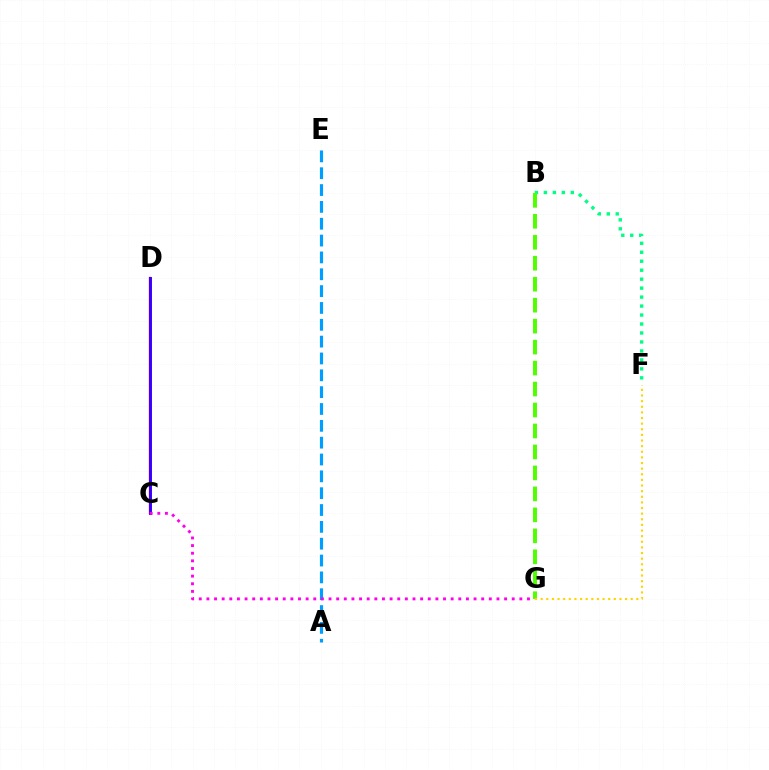{('B', 'F'): [{'color': '#00ff86', 'line_style': 'dotted', 'thickness': 2.44}], ('C', 'D'): [{'color': '#ff0000', 'line_style': 'solid', 'thickness': 1.65}, {'color': '#3700ff', 'line_style': 'solid', 'thickness': 2.11}], ('A', 'E'): [{'color': '#009eff', 'line_style': 'dashed', 'thickness': 2.29}], ('C', 'G'): [{'color': '#ff00ed', 'line_style': 'dotted', 'thickness': 2.07}], ('B', 'G'): [{'color': '#4fff00', 'line_style': 'dashed', 'thickness': 2.85}], ('F', 'G'): [{'color': '#ffd500', 'line_style': 'dotted', 'thickness': 1.53}]}